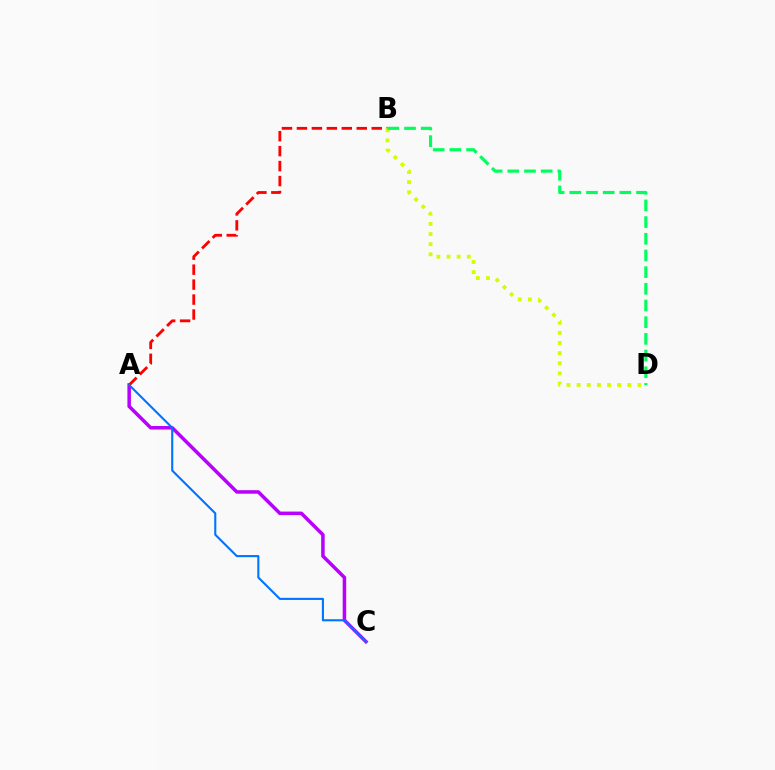{('A', 'C'): [{'color': '#b900ff', 'line_style': 'solid', 'thickness': 2.53}, {'color': '#0074ff', 'line_style': 'solid', 'thickness': 1.51}], ('A', 'B'): [{'color': '#ff0000', 'line_style': 'dashed', 'thickness': 2.03}], ('B', 'D'): [{'color': '#d1ff00', 'line_style': 'dotted', 'thickness': 2.76}, {'color': '#00ff5c', 'line_style': 'dashed', 'thickness': 2.27}]}